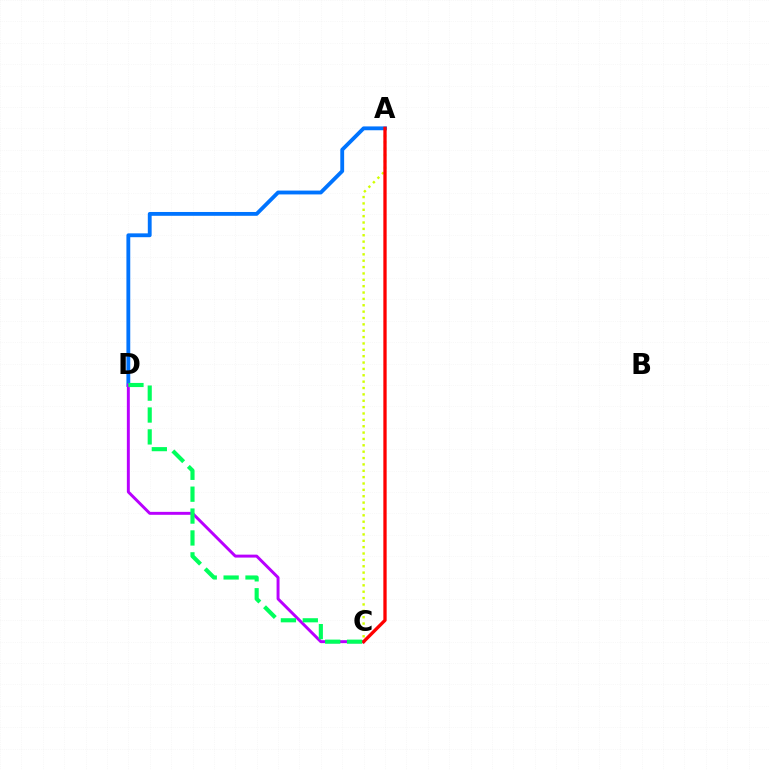{('A', 'C'): [{'color': '#d1ff00', 'line_style': 'dotted', 'thickness': 1.73}, {'color': '#ff0000', 'line_style': 'solid', 'thickness': 2.38}], ('A', 'D'): [{'color': '#0074ff', 'line_style': 'solid', 'thickness': 2.76}], ('C', 'D'): [{'color': '#b900ff', 'line_style': 'solid', 'thickness': 2.12}, {'color': '#00ff5c', 'line_style': 'dashed', 'thickness': 2.97}]}